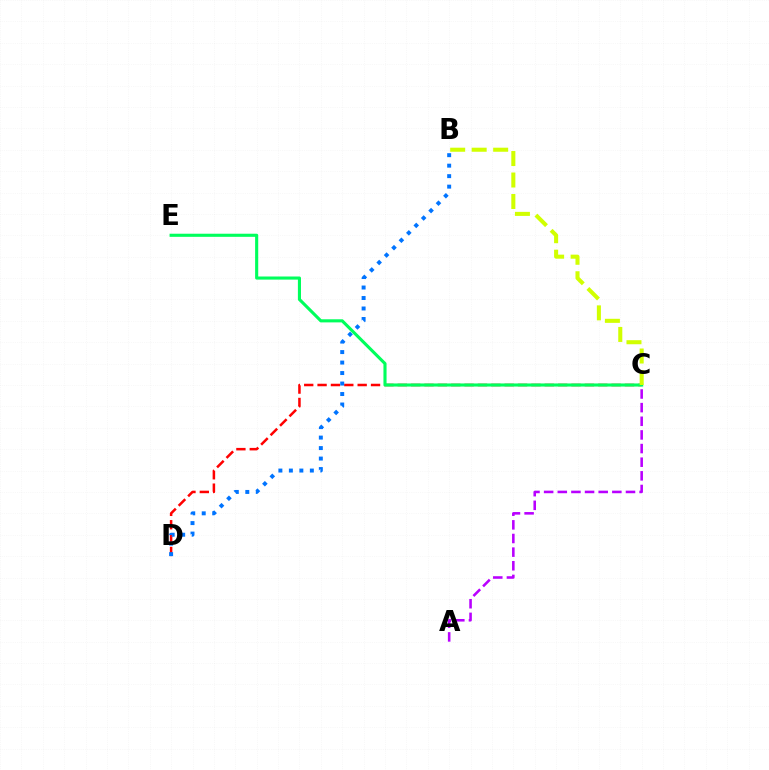{('C', 'D'): [{'color': '#ff0000', 'line_style': 'dashed', 'thickness': 1.82}], ('A', 'C'): [{'color': '#b900ff', 'line_style': 'dashed', 'thickness': 1.85}], ('B', 'D'): [{'color': '#0074ff', 'line_style': 'dotted', 'thickness': 2.85}], ('C', 'E'): [{'color': '#00ff5c', 'line_style': 'solid', 'thickness': 2.24}], ('B', 'C'): [{'color': '#d1ff00', 'line_style': 'dashed', 'thickness': 2.92}]}